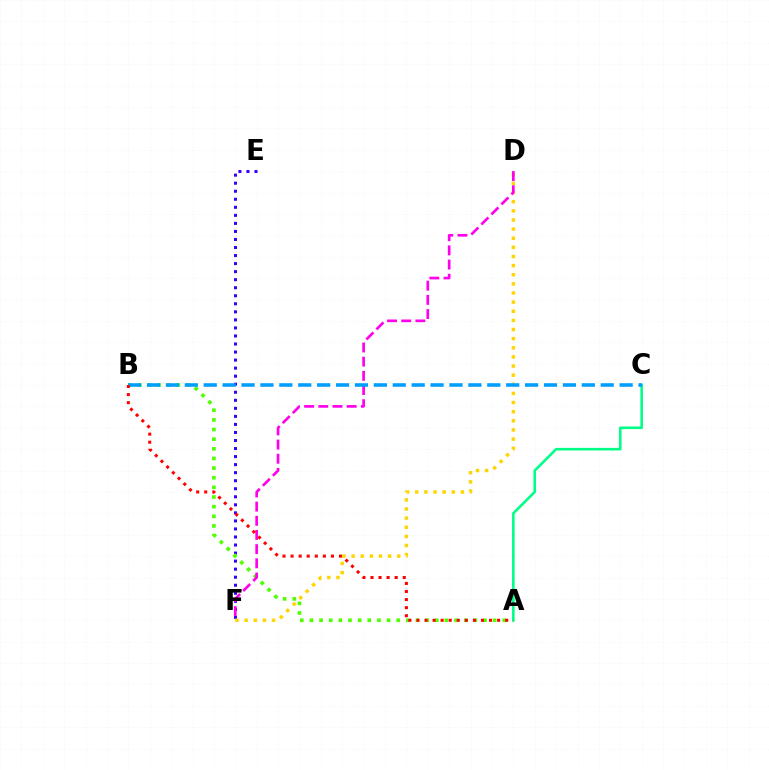{('E', 'F'): [{'color': '#3700ff', 'line_style': 'dotted', 'thickness': 2.18}], ('D', 'F'): [{'color': '#ffd500', 'line_style': 'dotted', 'thickness': 2.48}, {'color': '#ff00ed', 'line_style': 'dashed', 'thickness': 1.93}], ('A', 'B'): [{'color': '#4fff00', 'line_style': 'dotted', 'thickness': 2.62}, {'color': '#ff0000', 'line_style': 'dotted', 'thickness': 2.19}], ('A', 'C'): [{'color': '#00ff86', 'line_style': 'solid', 'thickness': 1.86}], ('B', 'C'): [{'color': '#009eff', 'line_style': 'dashed', 'thickness': 2.57}]}